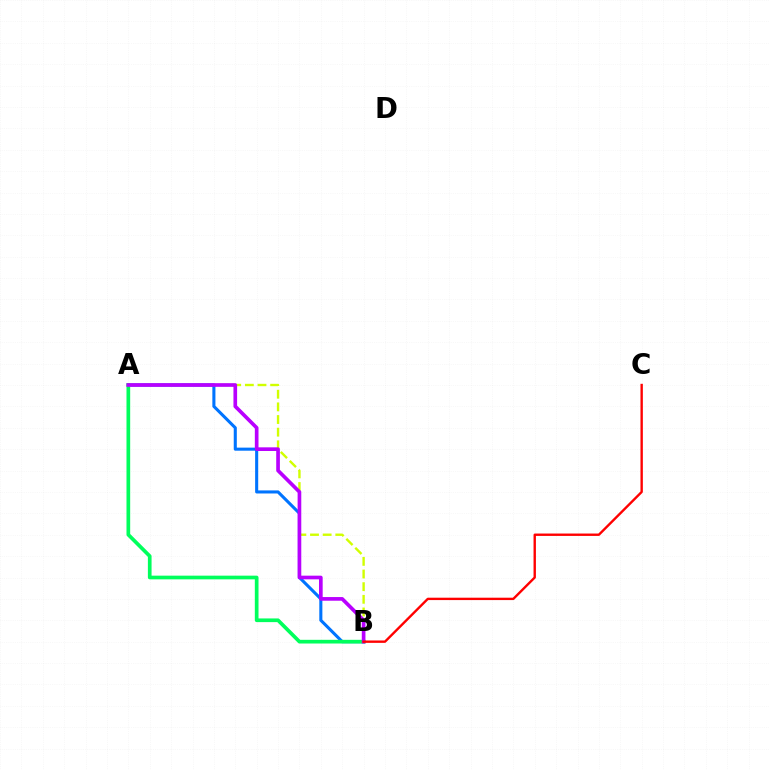{('A', 'B'): [{'color': '#d1ff00', 'line_style': 'dashed', 'thickness': 1.72}, {'color': '#0074ff', 'line_style': 'solid', 'thickness': 2.21}, {'color': '#00ff5c', 'line_style': 'solid', 'thickness': 2.66}, {'color': '#b900ff', 'line_style': 'solid', 'thickness': 2.64}], ('B', 'C'): [{'color': '#ff0000', 'line_style': 'solid', 'thickness': 1.71}]}